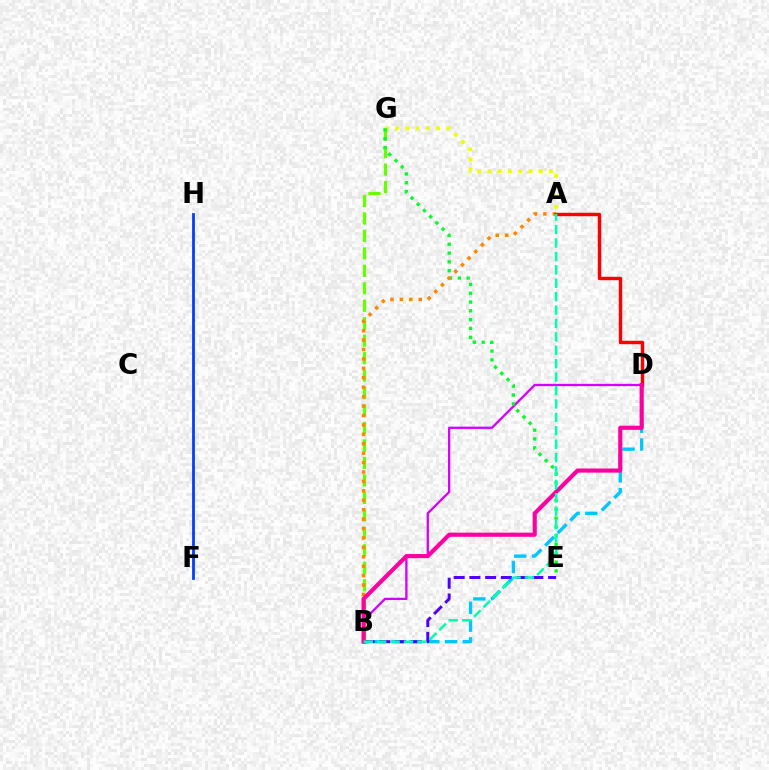{('B', 'D'): [{'color': '#d600ff', 'line_style': 'solid', 'thickness': 1.65}, {'color': '#00c7ff', 'line_style': 'dashed', 'thickness': 2.41}, {'color': '#ff00a0', 'line_style': 'solid', 'thickness': 2.98}], ('A', 'G'): [{'color': '#eeff00', 'line_style': 'dotted', 'thickness': 2.78}], ('B', 'G'): [{'color': '#66ff00', 'line_style': 'dashed', 'thickness': 2.37}], ('E', 'G'): [{'color': '#00ff27', 'line_style': 'dotted', 'thickness': 2.39}], ('F', 'H'): [{'color': '#003fff', 'line_style': 'solid', 'thickness': 2.0}], ('A', 'B'): [{'color': '#ff8800', 'line_style': 'dotted', 'thickness': 2.56}, {'color': '#00ffaf', 'line_style': 'dashed', 'thickness': 1.82}], ('B', 'E'): [{'color': '#4f00ff', 'line_style': 'dashed', 'thickness': 2.14}], ('A', 'D'): [{'color': '#ff0000', 'line_style': 'solid', 'thickness': 2.46}]}